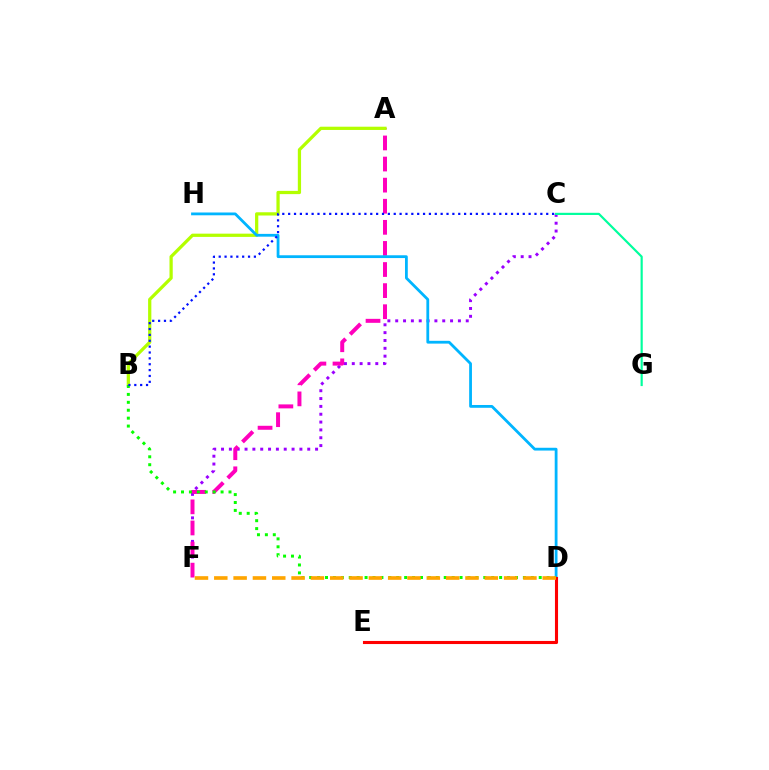{('C', 'F'): [{'color': '#9b00ff', 'line_style': 'dotted', 'thickness': 2.13}], ('C', 'G'): [{'color': '#00ff9d', 'line_style': 'solid', 'thickness': 1.57}], ('A', 'F'): [{'color': '#ff00bd', 'line_style': 'dashed', 'thickness': 2.87}], ('A', 'B'): [{'color': '#b3ff00', 'line_style': 'solid', 'thickness': 2.34}], ('D', 'H'): [{'color': '#00b5ff', 'line_style': 'solid', 'thickness': 2.01}], ('B', 'D'): [{'color': '#08ff00', 'line_style': 'dotted', 'thickness': 2.15}], ('D', 'E'): [{'color': '#ff0000', 'line_style': 'solid', 'thickness': 2.23}], ('D', 'F'): [{'color': '#ffa500', 'line_style': 'dashed', 'thickness': 2.62}], ('B', 'C'): [{'color': '#0010ff', 'line_style': 'dotted', 'thickness': 1.59}]}